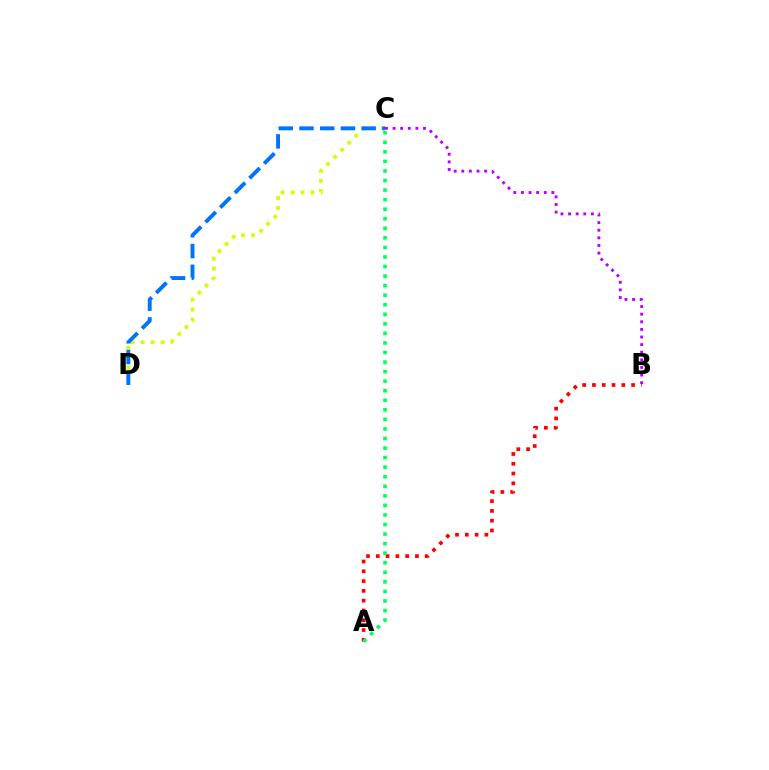{('C', 'D'): [{'color': '#d1ff00', 'line_style': 'dotted', 'thickness': 2.71}, {'color': '#0074ff', 'line_style': 'dashed', 'thickness': 2.82}], ('B', 'C'): [{'color': '#b900ff', 'line_style': 'dotted', 'thickness': 2.07}], ('A', 'B'): [{'color': '#ff0000', 'line_style': 'dotted', 'thickness': 2.66}], ('A', 'C'): [{'color': '#00ff5c', 'line_style': 'dotted', 'thickness': 2.6}]}